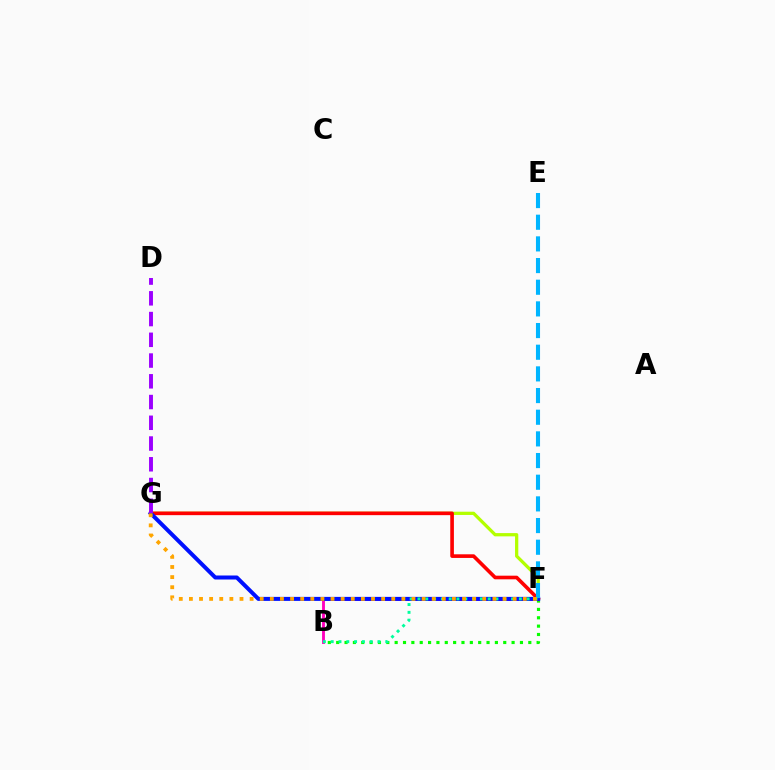{('B', 'F'): [{'color': '#08ff00', 'line_style': 'dotted', 'thickness': 2.27}, {'color': '#ff00bd', 'line_style': 'solid', 'thickness': 2.07}, {'color': '#00ff9d', 'line_style': 'dotted', 'thickness': 2.12}], ('F', 'G'): [{'color': '#b3ff00', 'line_style': 'solid', 'thickness': 2.34}, {'color': '#ff0000', 'line_style': 'solid', 'thickness': 2.62}, {'color': '#0010ff', 'line_style': 'solid', 'thickness': 2.88}, {'color': '#ffa500', 'line_style': 'dotted', 'thickness': 2.75}], ('E', 'F'): [{'color': '#00b5ff', 'line_style': 'dashed', 'thickness': 2.94}], ('D', 'G'): [{'color': '#9b00ff', 'line_style': 'dashed', 'thickness': 2.82}]}